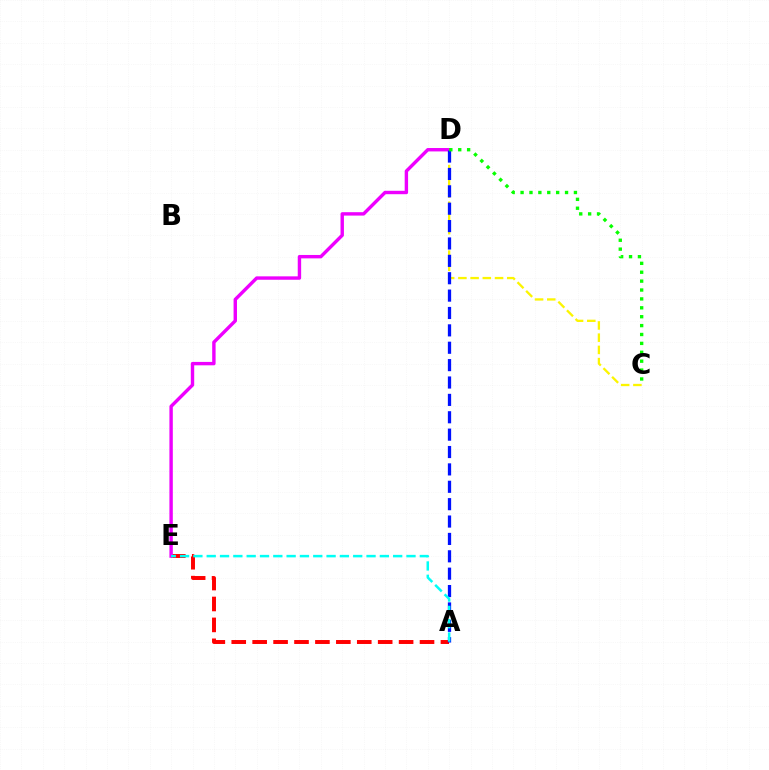{('A', 'E'): [{'color': '#ff0000', 'line_style': 'dashed', 'thickness': 2.84}, {'color': '#00fff6', 'line_style': 'dashed', 'thickness': 1.81}], ('C', 'D'): [{'color': '#fcf500', 'line_style': 'dashed', 'thickness': 1.66}, {'color': '#08ff00', 'line_style': 'dotted', 'thickness': 2.42}], ('D', 'E'): [{'color': '#ee00ff', 'line_style': 'solid', 'thickness': 2.45}], ('A', 'D'): [{'color': '#0010ff', 'line_style': 'dashed', 'thickness': 2.36}]}